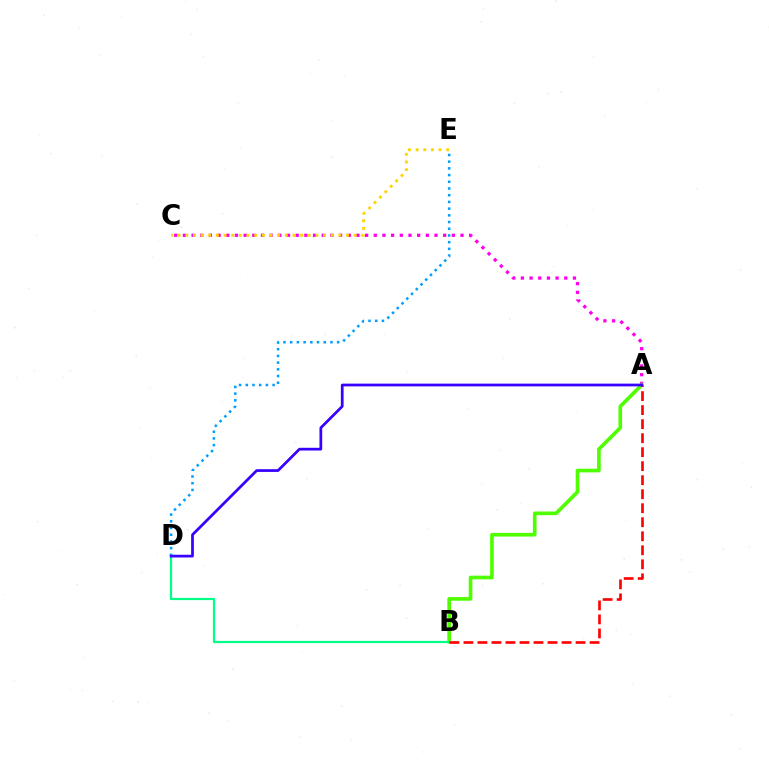{('A', 'C'): [{'color': '#ff00ed', 'line_style': 'dotted', 'thickness': 2.36}], ('A', 'B'): [{'color': '#4fff00', 'line_style': 'solid', 'thickness': 2.63}, {'color': '#ff0000', 'line_style': 'dashed', 'thickness': 1.9}], ('C', 'E'): [{'color': '#ffd500', 'line_style': 'dotted', 'thickness': 2.08}], ('B', 'D'): [{'color': '#00ff86', 'line_style': 'solid', 'thickness': 1.58}], ('D', 'E'): [{'color': '#009eff', 'line_style': 'dotted', 'thickness': 1.82}], ('A', 'D'): [{'color': '#3700ff', 'line_style': 'solid', 'thickness': 1.97}]}